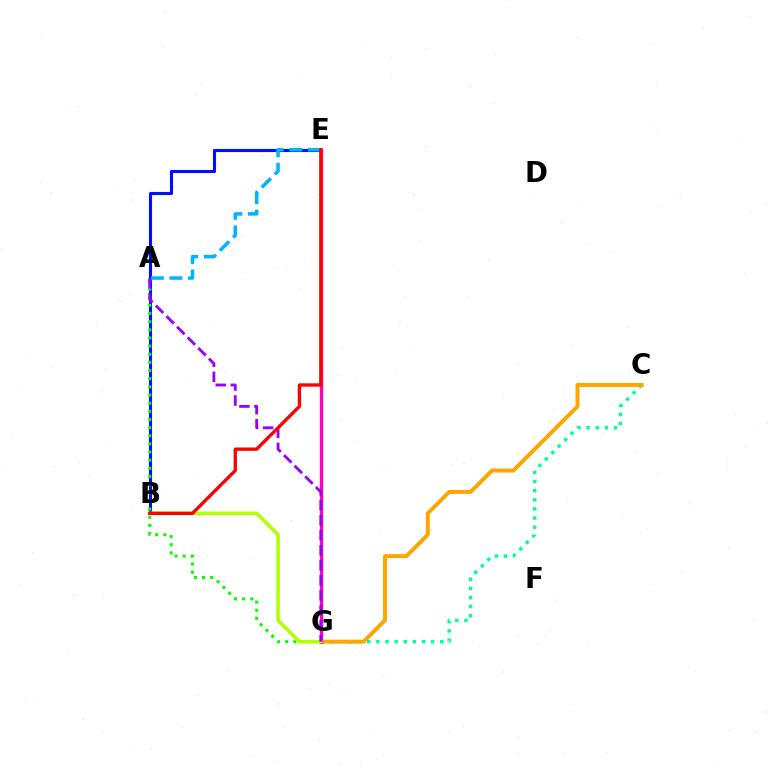{('C', 'G'): [{'color': '#00ff9d', 'line_style': 'dotted', 'thickness': 2.48}, {'color': '#ffa500', 'line_style': 'solid', 'thickness': 2.84}], ('B', 'E'): [{'color': '#0010ff', 'line_style': 'solid', 'thickness': 2.24}, {'color': '#ff0000', 'line_style': 'solid', 'thickness': 2.4}], ('E', 'G'): [{'color': '#ff00bd', 'line_style': 'solid', 'thickness': 2.38}], ('A', 'G'): [{'color': '#08ff00', 'line_style': 'dotted', 'thickness': 2.21}, {'color': '#9b00ff', 'line_style': 'dashed', 'thickness': 2.04}], ('A', 'E'): [{'color': '#00b5ff', 'line_style': 'dashed', 'thickness': 2.53}], ('B', 'G'): [{'color': '#b3ff00', 'line_style': 'solid', 'thickness': 2.55}]}